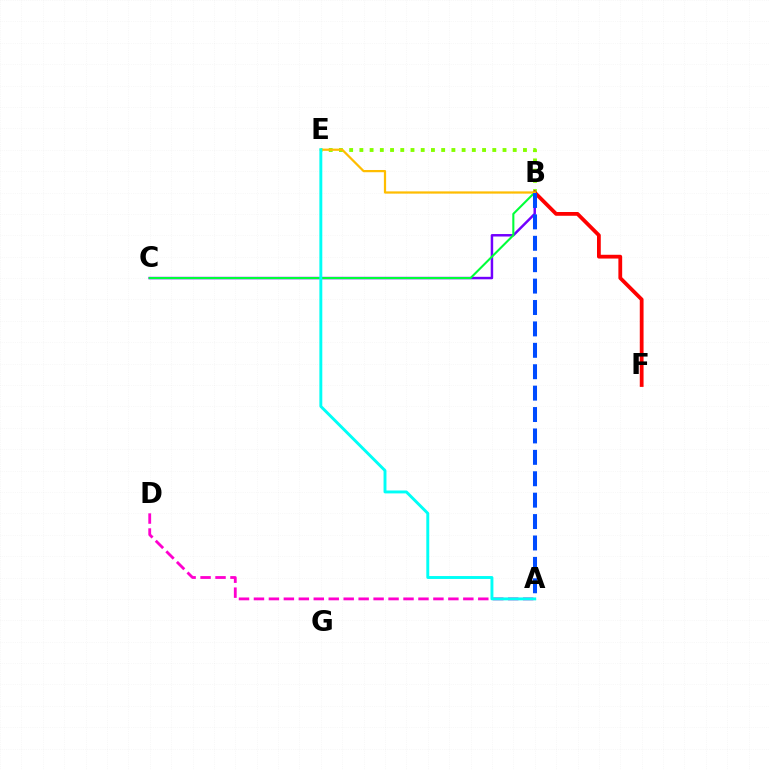{('B', 'C'): [{'color': '#7200ff', 'line_style': 'solid', 'thickness': 1.78}, {'color': '#00ff39', 'line_style': 'solid', 'thickness': 1.5}], ('A', 'D'): [{'color': '#ff00cf', 'line_style': 'dashed', 'thickness': 2.03}], ('B', 'E'): [{'color': '#84ff00', 'line_style': 'dotted', 'thickness': 2.78}, {'color': '#ffbd00', 'line_style': 'solid', 'thickness': 1.61}], ('B', 'F'): [{'color': '#ff0000', 'line_style': 'solid', 'thickness': 2.72}], ('A', 'E'): [{'color': '#00fff6', 'line_style': 'solid', 'thickness': 2.1}], ('A', 'B'): [{'color': '#004bff', 'line_style': 'dashed', 'thickness': 2.91}]}